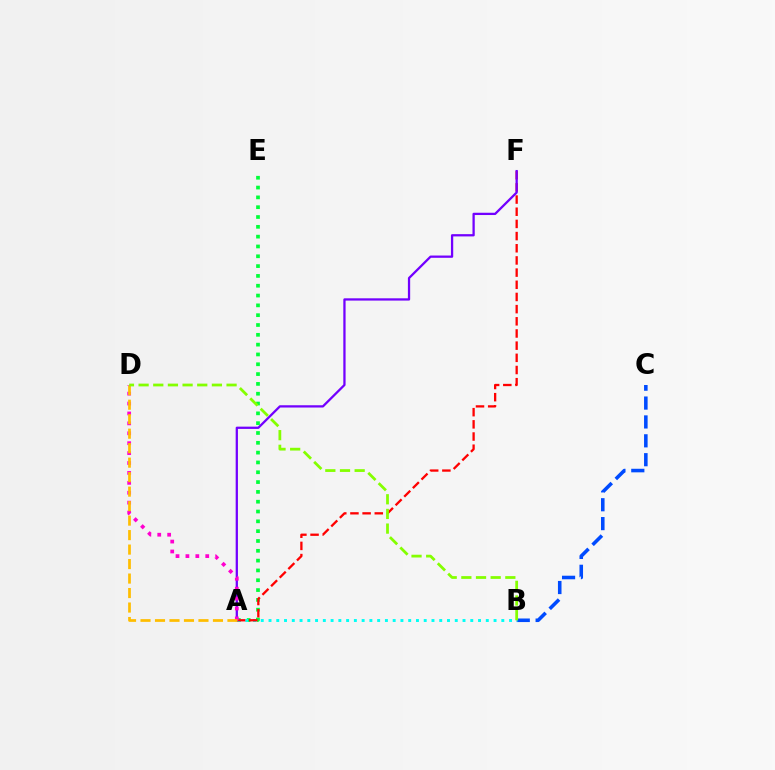{('A', 'E'): [{'color': '#00ff39', 'line_style': 'dotted', 'thickness': 2.67}], ('B', 'C'): [{'color': '#004bff', 'line_style': 'dashed', 'thickness': 2.56}], ('A', 'B'): [{'color': '#00fff6', 'line_style': 'dotted', 'thickness': 2.11}], ('A', 'F'): [{'color': '#ff0000', 'line_style': 'dashed', 'thickness': 1.65}, {'color': '#7200ff', 'line_style': 'solid', 'thickness': 1.64}], ('A', 'D'): [{'color': '#ff00cf', 'line_style': 'dotted', 'thickness': 2.69}, {'color': '#ffbd00', 'line_style': 'dashed', 'thickness': 1.97}], ('B', 'D'): [{'color': '#84ff00', 'line_style': 'dashed', 'thickness': 1.99}]}